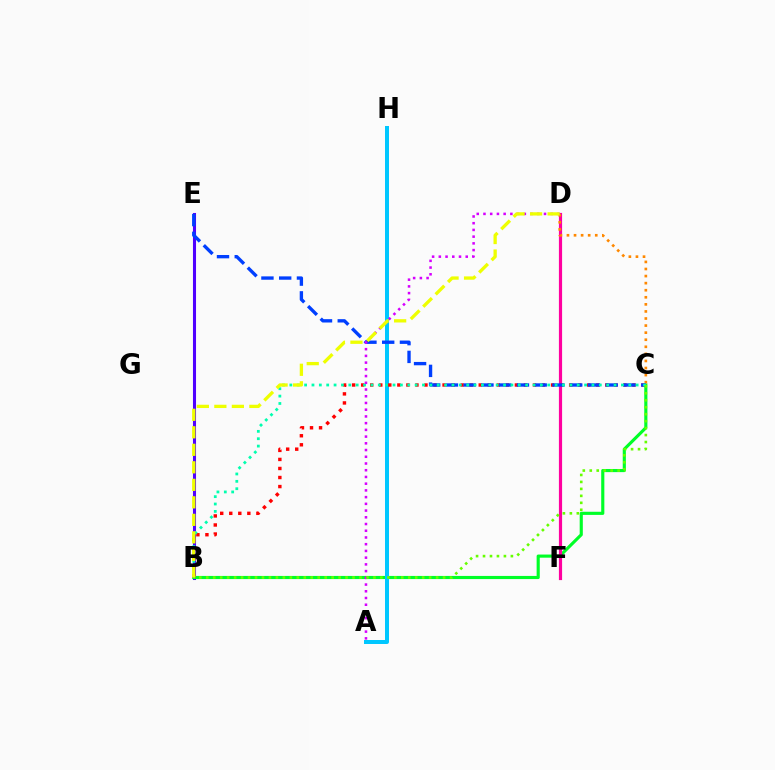{('B', 'E'): [{'color': '#4f00ff', 'line_style': 'solid', 'thickness': 2.21}], ('B', 'C'): [{'color': '#00ff27', 'line_style': 'solid', 'thickness': 2.26}, {'color': '#ff0000', 'line_style': 'dotted', 'thickness': 2.46}, {'color': '#00ffaf', 'line_style': 'dotted', 'thickness': 2.0}, {'color': '#66ff00', 'line_style': 'dotted', 'thickness': 1.89}], ('D', 'F'): [{'color': '#ff00a0', 'line_style': 'solid', 'thickness': 2.29}], ('A', 'H'): [{'color': '#00c7ff', 'line_style': 'solid', 'thickness': 2.87}], ('C', 'D'): [{'color': '#ff8800', 'line_style': 'dotted', 'thickness': 1.92}], ('C', 'E'): [{'color': '#003fff', 'line_style': 'dashed', 'thickness': 2.41}], ('A', 'D'): [{'color': '#d600ff', 'line_style': 'dotted', 'thickness': 1.83}], ('B', 'D'): [{'color': '#eeff00', 'line_style': 'dashed', 'thickness': 2.38}]}